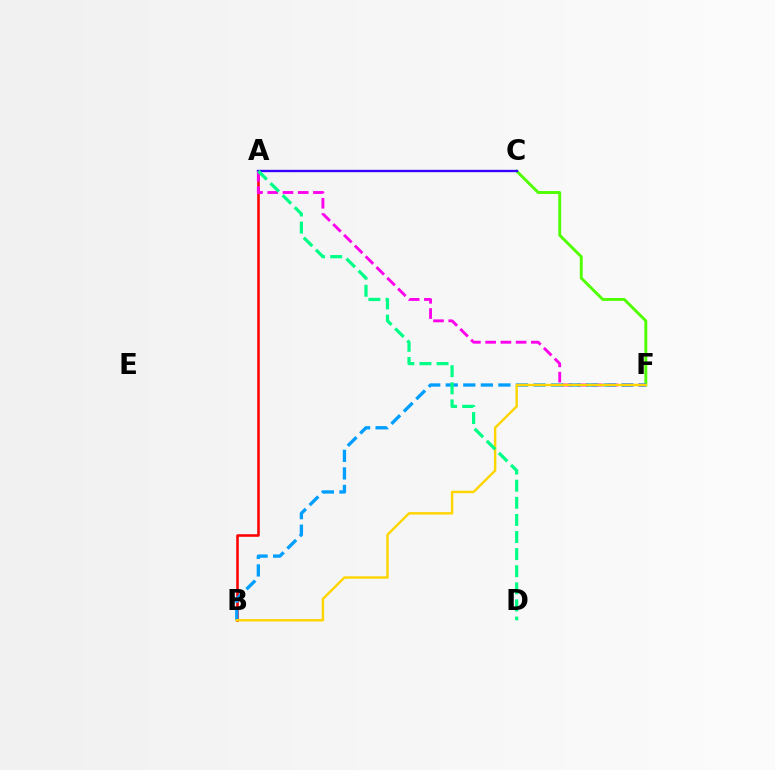{('A', 'B'): [{'color': '#ff0000', 'line_style': 'solid', 'thickness': 1.85}], ('C', 'F'): [{'color': '#4fff00', 'line_style': 'solid', 'thickness': 2.08}], ('A', 'C'): [{'color': '#3700ff', 'line_style': 'solid', 'thickness': 1.69}], ('A', 'F'): [{'color': '#ff00ed', 'line_style': 'dashed', 'thickness': 2.07}], ('B', 'F'): [{'color': '#009eff', 'line_style': 'dashed', 'thickness': 2.38}, {'color': '#ffd500', 'line_style': 'solid', 'thickness': 1.75}], ('A', 'D'): [{'color': '#00ff86', 'line_style': 'dashed', 'thickness': 2.32}]}